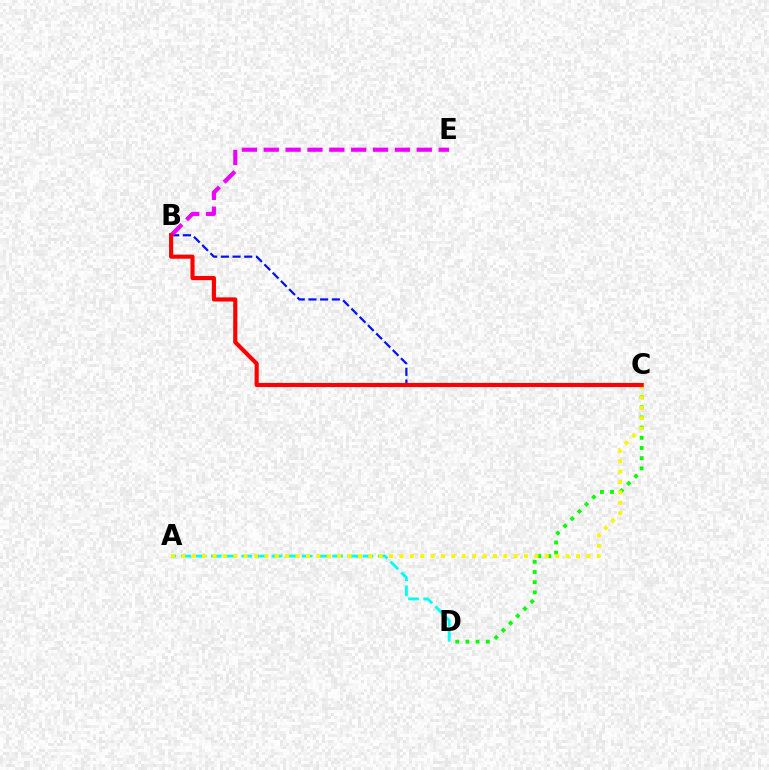{('A', 'D'): [{'color': '#00fff6', 'line_style': 'dashed', 'thickness': 2.06}], ('C', 'D'): [{'color': '#08ff00', 'line_style': 'dotted', 'thickness': 2.77}], ('A', 'C'): [{'color': '#fcf500', 'line_style': 'dotted', 'thickness': 2.82}], ('B', 'C'): [{'color': '#0010ff', 'line_style': 'dashed', 'thickness': 1.59}, {'color': '#ff0000', 'line_style': 'solid', 'thickness': 2.98}], ('B', 'E'): [{'color': '#ee00ff', 'line_style': 'dashed', 'thickness': 2.97}]}